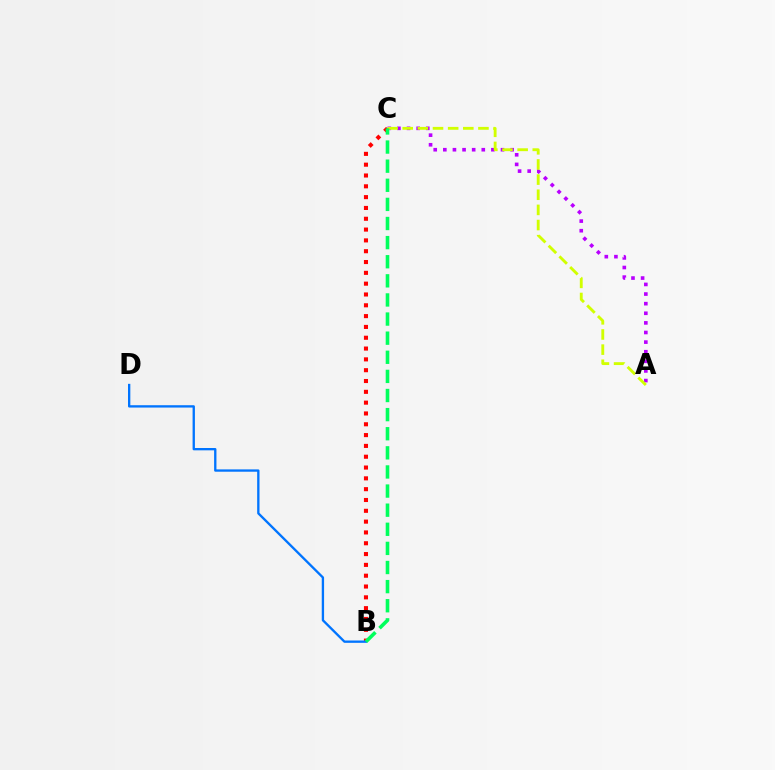{('A', 'C'): [{'color': '#b900ff', 'line_style': 'dotted', 'thickness': 2.61}, {'color': '#d1ff00', 'line_style': 'dashed', 'thickness': 2.06}], ('B', 'C'): [{'color': '#ff0000', 'line_style': 'dotted', 'thickness': 2.94}, {'color': '#00ff5c', 'line_style': 'dashed', 'thickness': 2.6}], ('B', 'D'): [{'color': '#0074ff', 'line_style': 'solid', 'thickness': 1.68}]}